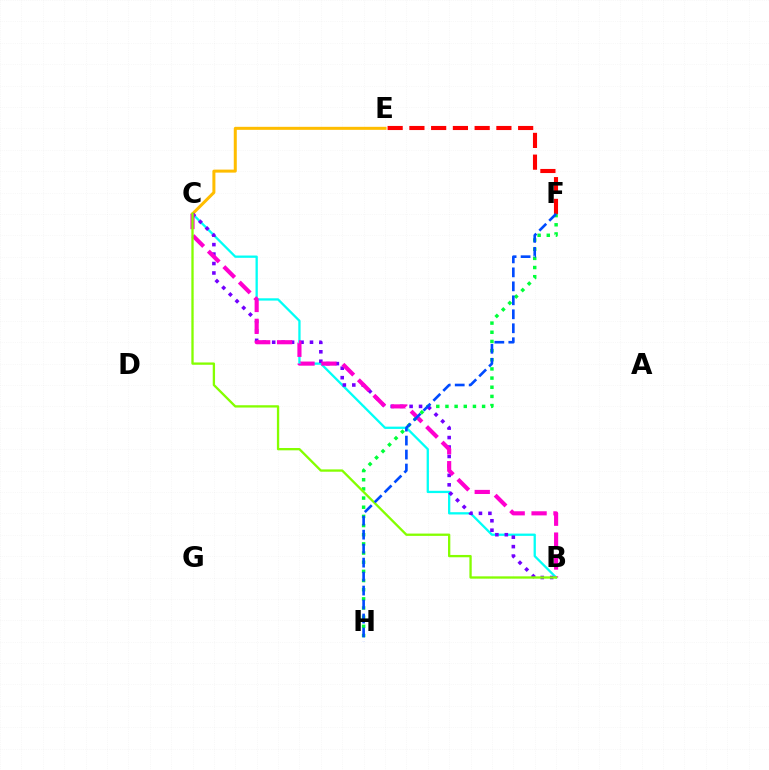{('B', 'C'): [{'color': '#00fff6', 'line_style': 'solid', 'thickness': 1.65}, {'color': '#7200ff', 'line_style': 'dotted', 'thickness': 2.57}, {'color': '#ff00cf', 'line_style': 'dashed', 'thickness': 2.98}, {'color': '#84ff00', 'line_style': 'solid', 'thickness': 1.67}], ('E', 'F'): [{'color': '#ff0000', 'line_style': 'dashed', 'thickness': 2.95}], ('F', 'H'): [{'color': '#00ff39', 'line_style': 'dotted', 'thickness': 2.49}, {'color': '#004bff', 'line_style': 'dashed', 'thickness': 1.9}], ('C', 'E'): [{'color': '#ffbd00', 'line_style': 'solid', 'thickness': 2.17}]}